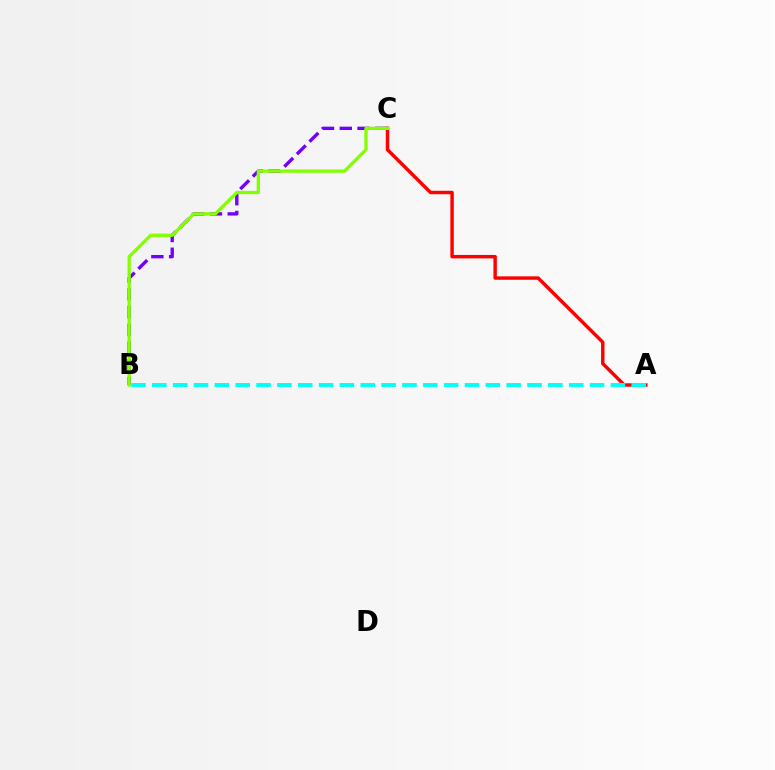{('B', 'C'): [{'color': '#7200ff', 'line_style': 'dashed', 'thickness': 2.41}, {'color': '#84ff00', 'line_style': 'solid', 'thickness': 2.36}], ('A', 'C'): [{'color': '#ff0000', 'line_style': 'solid', 'thickness': 2.48}], ('A', 'B'): [{'color': '#00fff6', 'line_style': 'dashed', 'thickness': 2.83}]}